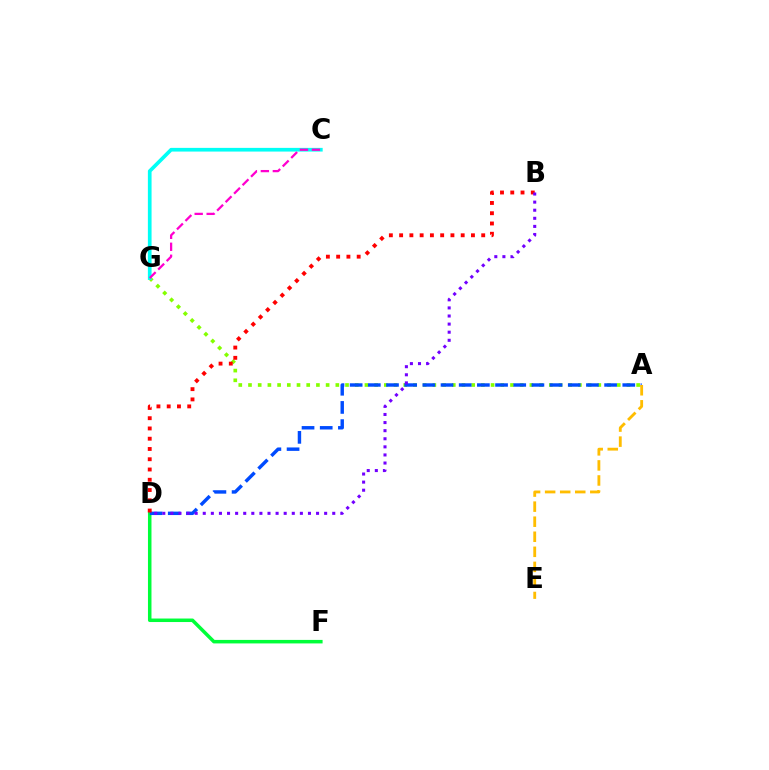{('D', 'F'): [{'color': '#00ff39', 'line_style': 'solid', 'thickness': 2.53}], ('A', 'G'): [{'color': '#84ff00', 'line_style': 'dotted', 'thickness': 2.64}], ('A', 'D'): [{'color': '#004bff', 'line_style': 'dashed', 'thickness': 2.47}], ('B', 'D'): [{'color': '#ff0000', 'line_style': 'dotted', 'thickness': 2.79}, {'color': '#7200ff', 'line_style': 'dotted', 'thickness': 2.2}], ('C', 'G'): [{'color': '#00fff6', 'line_style': 'solid', 'thickness': 2.65}, {'color': '#ff00cf', 'line_style': 'dashed', 'thickness': 1.63}], ('A', 'E'): [{'color': '#ffbd00', 'line_style': 'dashed', 'thickness': 2.05}]}